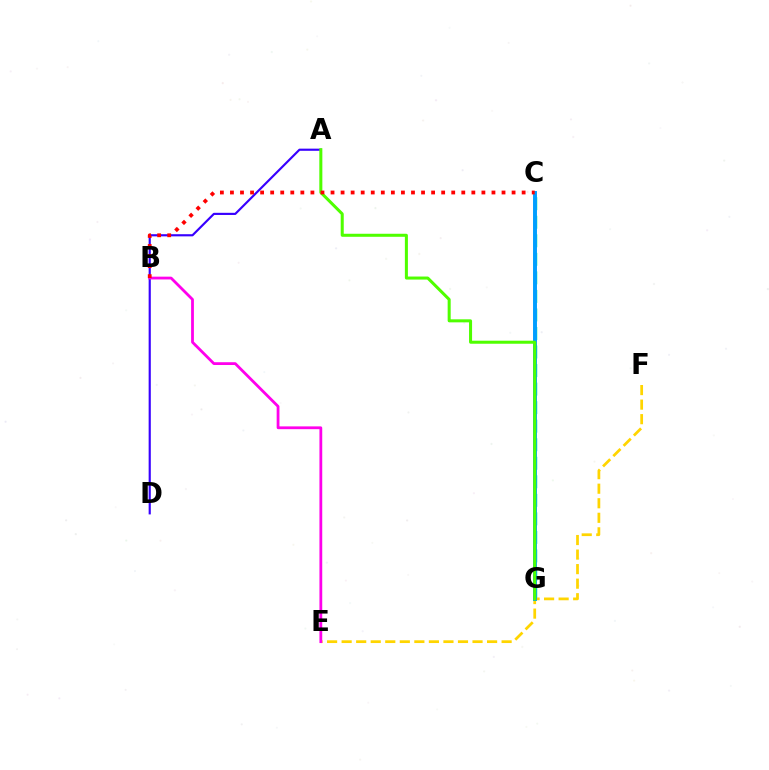{('C', 'G'): [{'color': '#00ff86', 'line_style': 'dashed', 'thickness': 2.52}, {'color': '#009eff', 'line_style': 'solid', 'thickness': 2.83}], ('E', 'F'): [{'color': '#ffd500', 'line_style': 'dashed', 'thickness': 1.98}], ('A', 'D'): [{'color': '#3700ff', 'line_style': 'solid', 'thickness': 1.55}], ('B', 'E'): [{'color': '#ff00ed', 'line_style': 'solid', 'thickness': 2.01}], ('A', 'G'): [{'color': '#4fff00', 'line_style': 'solid', 'thickness': 2.18}], ('B', 'C'): [{'color': '#ff0000', 'line_style': 'dotted', 'thickness': 2.73}]}